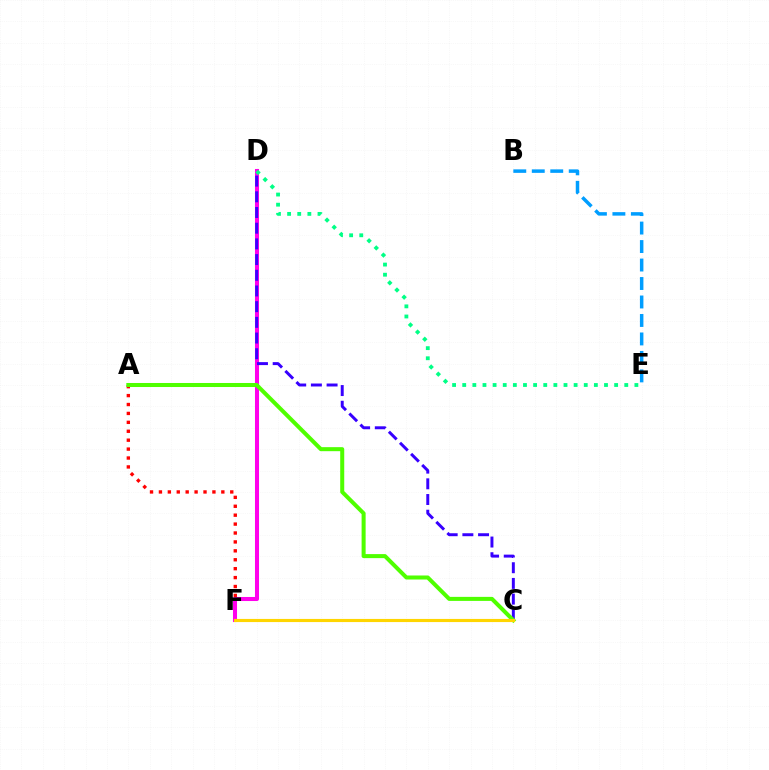{('A', 'F'): [{'color': '#ff0000', 'line_style': 'dotted', 'thickness': 2.42}], ('D', 'F'): [{'color': '#ff00ed', 'line_style': 'solid', 'thickness': 2.91}], ('C', 'D'): [{'color': '#3700ff', 'line_style': 'dashed', 'thickness': 2.13}], ('B', 'E'): [{'color': '#009eff', 'line_style': 'dashed', 'thickness': 2.51}], ('D', 'E'): [{'color': '#00ff86', 'line_style': 'dotted', 'thickness': 2.75}], ('A', 'C'): [{'color': '#4fff00', 'line_style': 'solid', 'thickness': 2.9}], ('C', 'F'): [{'color': '#ffd500', 'line_style': 'solid', 'thickness': 2.26}]}